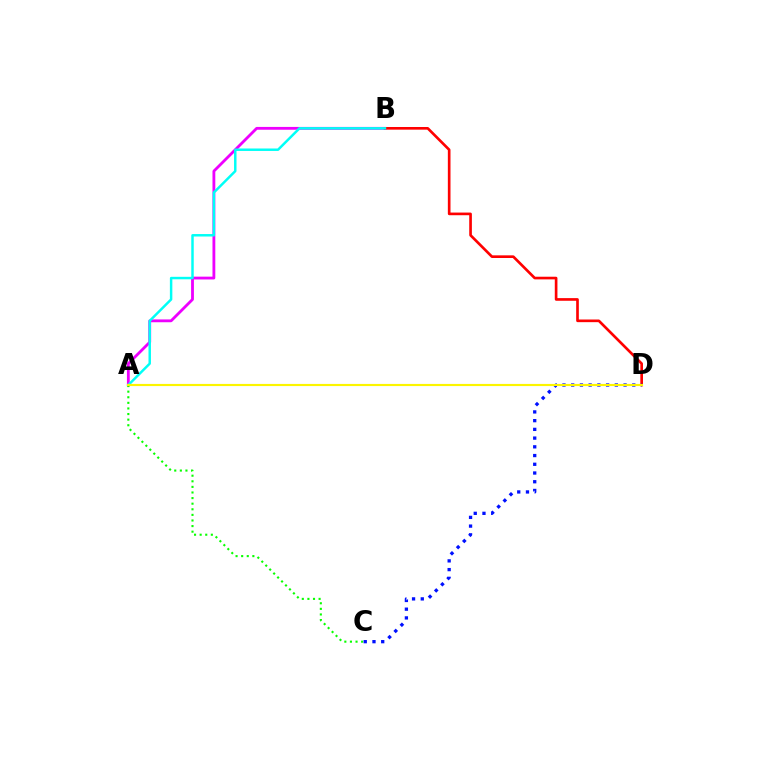{('A', 'B'): [{'color': '#ee00ff', 'line_style': 'solid', 'thickness': 2.03}, {'color': '#00fff6', 'line_style': 'solid', 'thickness': 1.78}], ('B', 'D'): [{'color': '#ff0000', 'line_style': 'solid', 'thickness': 1.91}], ('A', 'C'): [{'color': '#08ff00', 'line_style': 'dotted', 'thickness': 1.52}], ('C', 'D'): [{'color': '#0010ff', 'line_style': 'dotted', 'thickness': 2.37}], ('A', 'D'): [{'color': '#fcf500', 'line_style': 'solid', 'thickness': 1.54}]}